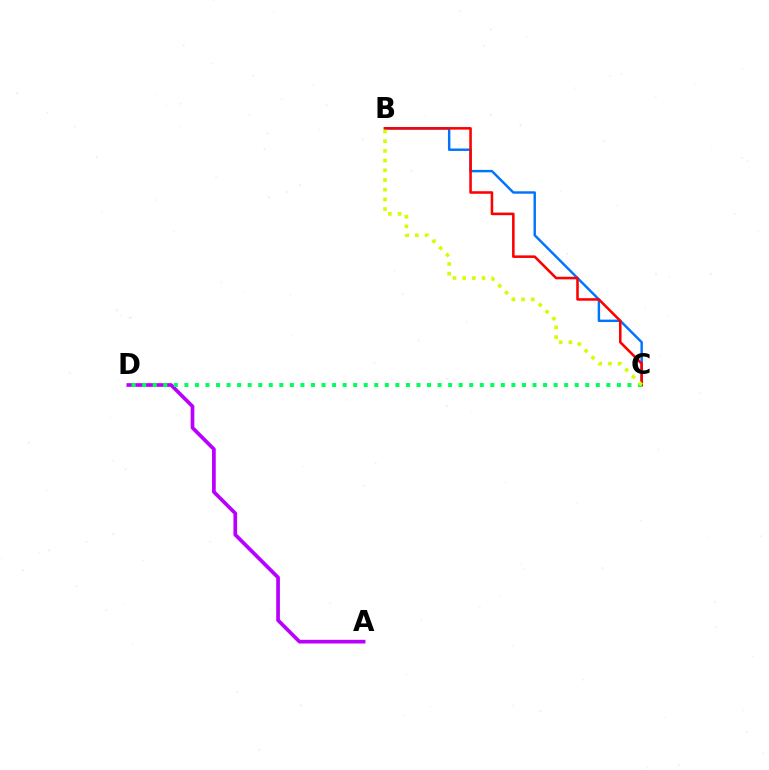{('B', 'C'): [{'color': '#0074ff', 'line_style': 'solid', 'thickness': 1.76}, {'color': '#ff0000', 'line_style': 'solid', 'thickness': 1.85}, {'color': '#d1ff00', 'line_style': 'dotted', 'thickness': 2.63}], ('A', 'D'): [{'color': '#b900ff', 'line_style': 'solid', 'thickness': 2.66}], ('C', 'D'): [{'color': '#00ff5c', 'line_style': 'dotted', 'thickness': 2.87}]}